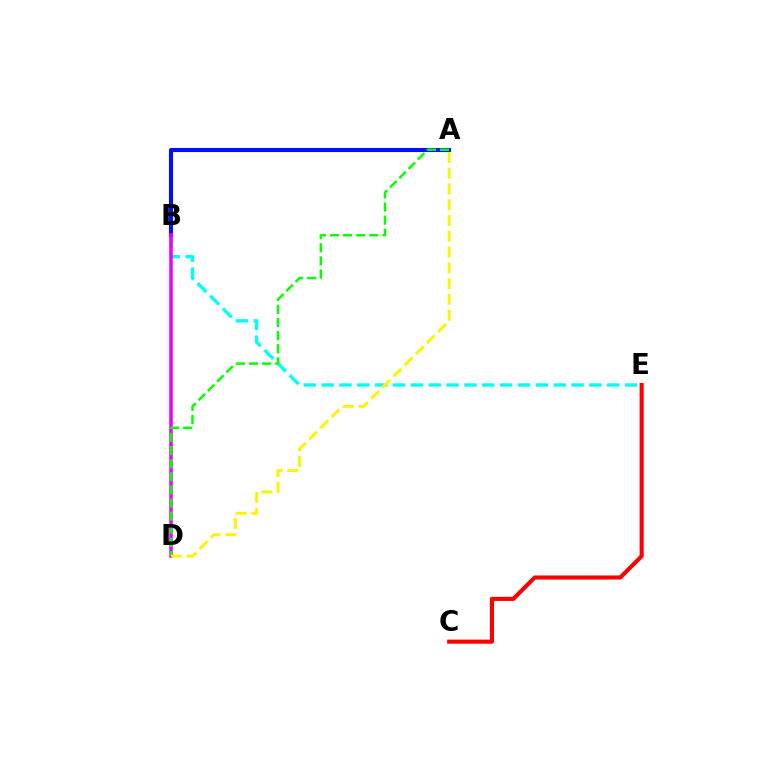{('B', 'E'): [{'color': '#00fff6', 'line_style': 'dashed', 'thickness': 2.43}], ('A', 'B'): [{'color': '#0010ff', 'line_style': 'solid', 'thickness': 2.95}], ('B', 'D'): [{'color': '#ee00ff', 'line_style': 'solid', 'thickness': 2.54}], ('A', 'D'): [{'color': '#08ff00', 'line_style': 'dashed', 'thickness': 1.78}, {'color': '#fcf500', 'line_style': 'dashed', 'thickness': 2.14}], ('C', 'E'): [{'color': '#ff0000', 'line_style': 'solid', 'thickness': 2.95}]}